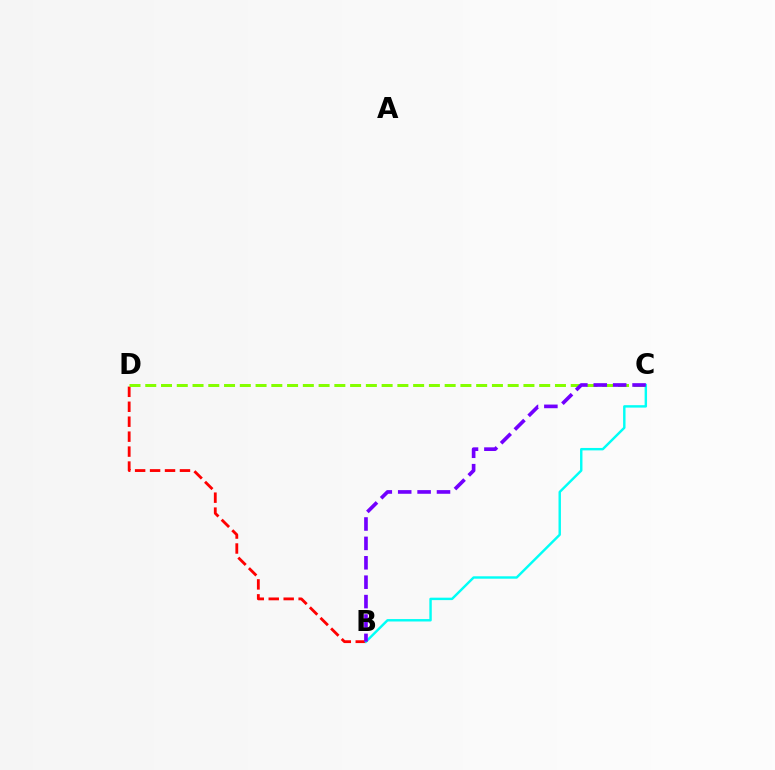{('B', 'D'): [{'color': '#ff0000', 'line_style': 'dashed', 'thickness': 2.03}], ('C', 'D'): [{'color': '#84ff00', 'line_style': 'dashed', 'thickness': 2.14}], ('B', 'C'): [{'color': '#00fff6', 'line_style': 'solid', 'thickness': 1.75}, {'color': '#7200ff', 'line_style': 'dashed', 'thickness': 2.64}]}